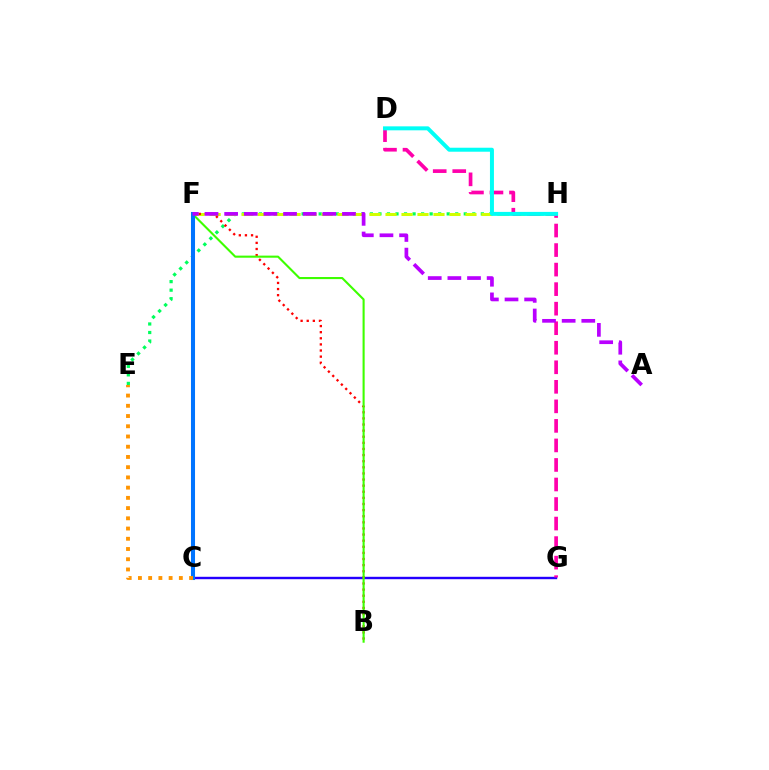{('E', 'H'): [{'color': '#00ff5c', 'line_style': 'dotted', 'thickness': 2.32}], ('C', 'G'): [{'color': '#2500ff', 'line_style': 'solid', 'thickness': 1.73}], ('F', 'H'): [{'color': '#d1ff00', 'line_style': 'dashed', 'thickness': 2.17}], ('D', 'G'): [{'color': '#ff00ac', 'line_style': 'dashed', 'thickness': 2.65}], ('B', 'F'): [{'color': '#ff0000', 'line_style': 'dotted', 'thickness': 1.66}, {'color': '#3dff00', 'line_style': 'solid', 'thickness': 1.51}], ('D', 'H'): [{'color': '#00fff6', 'line_style': 'solid', 'thickness': 2.87}], ('C', 'F'): [{'color': '#0074ff', 'line_style': 'solid', 'thickness': 2.92}], ('A', 'F'): [{'color': '#b900ff', 'line_style': 'dashed', 'thickness': 2.67}], ('C', 'E'): [{'color': '#ff9400', 'line_style': 'dotted', 'thickness': 2.78}]}